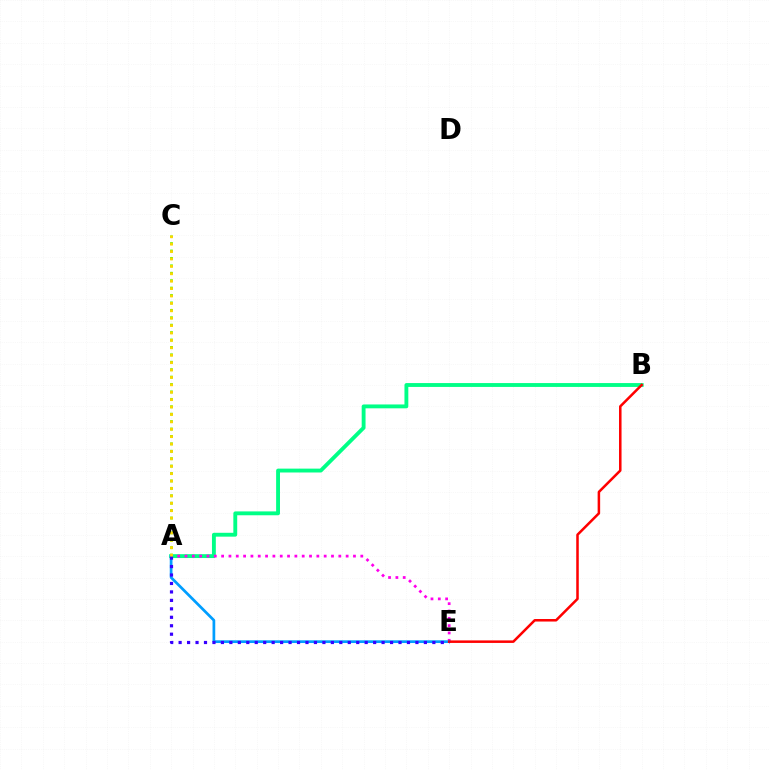{('A', 'C'): [{'color': '#4fff00', 'line_style': 'dotted', 'thickness': 2.02}, {'color': '#ffd500', 'line_style': 'dotted', 'thickness': 2.01}], ('A', 'B'): [{'color': '#00ff86', 'line_style': 'solid', 'thickness': 2.78}], ('A', 'E'): [{'color': '#ff00ed', 'line_style': 'dotted', 'thickness': 1.99}, {'color': '#009eff', 'line_style': 'solid', 'thickness': 1.96}, {'color': '#3700ff', 'line_style': 'dotted', 'thickness': 2.3}], ('B', 'E'): [{'color': '#ff0000', 'line_style': 'solid', 'thickness': 1.82}]}